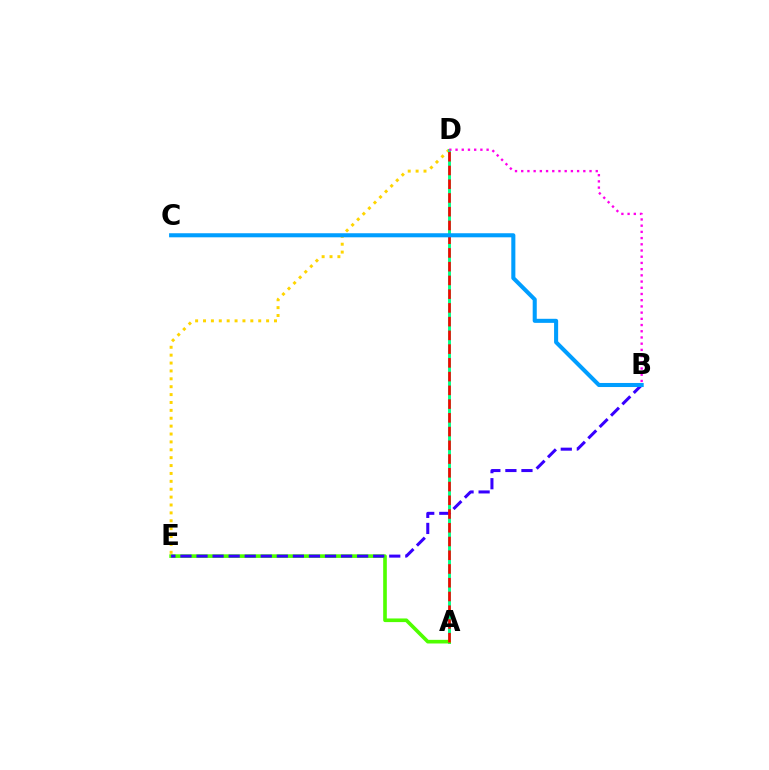{('D', 'E'): [{'color': '#ffd500', 'line_style': 'dotted', 'thickness': 2.14}], ('A', 'D'): [{'color': '#00ff86', 'line_style': 'solid', 'thickness': 2.1}, {'color': '#ff0000', 'line_style': 'dashed', 'thickness': 1.87}], ('A', 'E'): [{'color': '#4fff00', 'line_style': 'solid', 'thickness': 2.62}], ('B', 'E'): [{'color': '#3700ff', 'line_style': 'dashed', 'thickness': 2.18}], ('B', 'D'): [{'color': '#ff00ed', 'line_style': 'dotted', 'thickness': 1.69}], ('B', 'C'): [{'color': '#009eff', 'line_style': 'solid', 'thickness': 2.92}]}